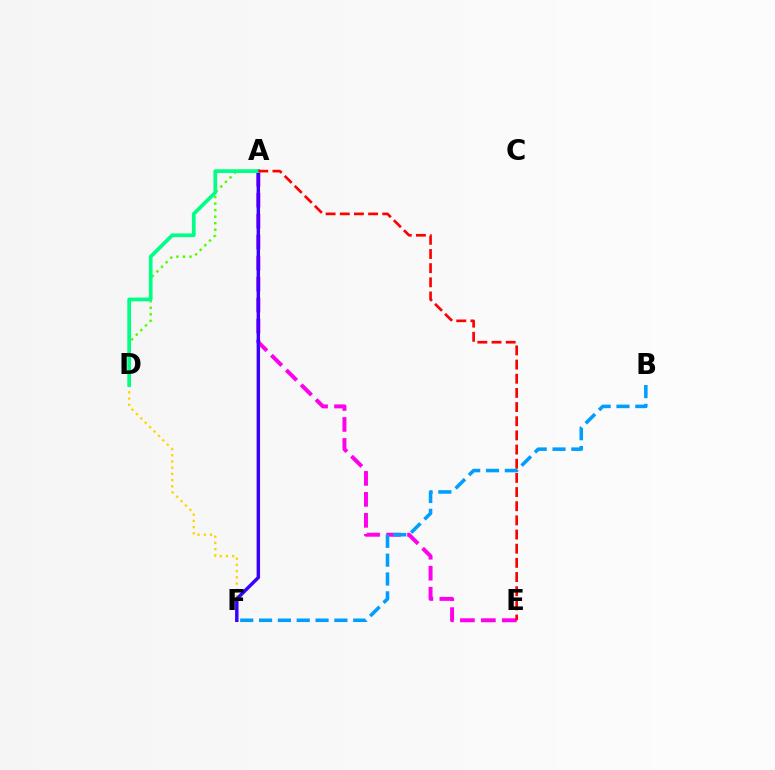{('D', 'F'): [{'color': '#ffd500', 'line_style': 'dotted', 'thickness': 1.69}], ('A', 'E'): [{'color': '#ff00ed', 'line_style': 'dashed', 'thickness': 2.85}, {'color': '#ff0000', 'line_style': 'dashed', 'thickness': 1.92}], ('A', 'F'): [{'color': '#3700ff', 'line_style': 'solid', 'thickness': 2.47}], ('B', 'F'): [{'color': '#009eff', 'line_style': 'dashed', 'thickness': 2.56}], ('A', 'D'): [{'color': '#4fff00', 'line_style': 'dotted', 'thickness': 1.77}, {'color': '#00ff86', 'line_style': 'solid', 'thickness': 2.68}]}